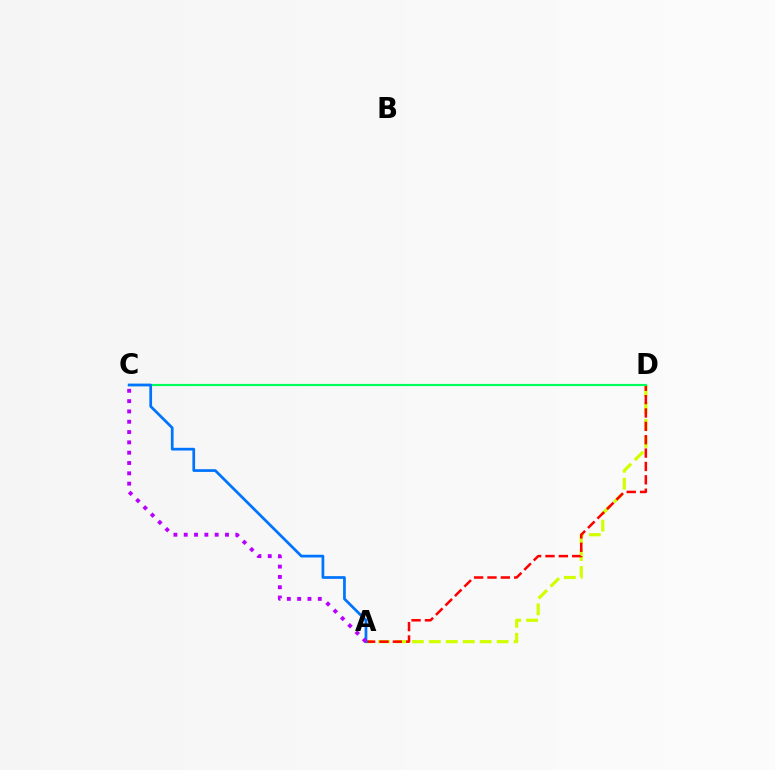{('A', 'D'): [{'color': '#d1ff00', 'line_style': 'dashed', 'thickness': 2.3}, {'color': '#ff0000', 'line_style': 'dashed', 'thickness': 1.82}], ('C', 'D'): [{'color': '#00ff5c', 'line_style': 'solid', 'thickness': 1.55}], ('A', 'C'): [{'color': '#0074ff', 'line_style': 'solid', 'thickness': 1.97}, {'color': '#b900ff', 'line_style': 'dotted', 'thickness': 2.8}]}